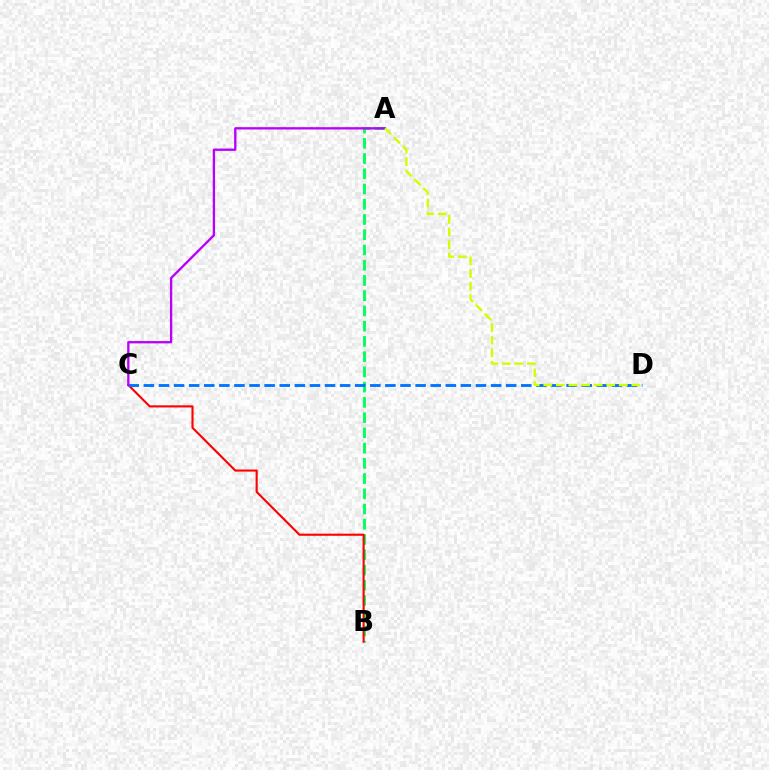{('A', 'B'): [{'color': '#00ff5c', 'line_style': 'dashed', 'thickness': 2.07}], ('B', 'C'): [{'color': '#ff0000', 'line_style': 'solid', 'thickness': 1.52}], ('C', 'D'): [{'color': '#0074ff', 'line_style': 'dashed', 'thickness': 2.05}], ('A', 'C'): [{'color': '#b900ff', 'line_style': 'solid', 'thickness': 1.67}], ('A', 'D'): [{'color': '#d1ff00', 'line_style': 'dashed', 'thickness': 1.71}]}